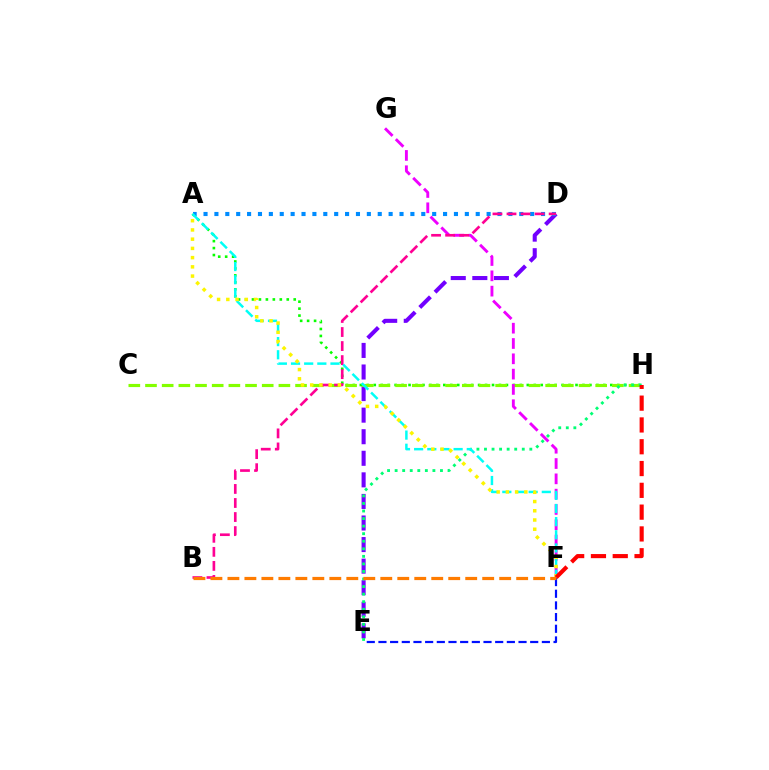{('D', 'E'): [{'color': '#7200ff', 'line_style': 'dashed', 'thickness': 2.93}], ('A', 'H'): [{'color': '#08ff00', 'line_style': 'dotted', 'thickness': 1.89}], ('C', 'H'): [{'color': '#84ff00', 'line_style': 'dashed', 'thickness': 2.27}], ('E', 'H'): [{'color': '#00ff74', 'line_style': 'dotted', 'thickness': 2.05}], ('A', 'D'): [{'color': '#008cff', 'line_style': 'dotted', 'thickness': 2.96}], ('F', 'G'): [{'color': '#ee00ff', 'line_style': 'dashed', 'thickness': 2.08}], ('B', 'D'): [{'color': '#ff0094', 'line_style': 'dashed', 'thickness': 1.91}], ('E', 'F'): [{'color': '#0010ff', 'line_style': 'dashed', 'thickness': 1.59}], ('A', 'F'): [{'color': '#00fff6', 'line_style': 'dashed', 'thickness': 1.79}, {'color': '#fcf500', 'line_style': 'dotted', 'thickness': 2.51}], ('F', 'H'): [{'color': '#ff0000', 'line_style': 'dashed', 'thickness': 2.96}], ('B', 'F'): [{'color': '#ff7c00', 'line_style': 'dashed', 'thickness': 2.31}]}